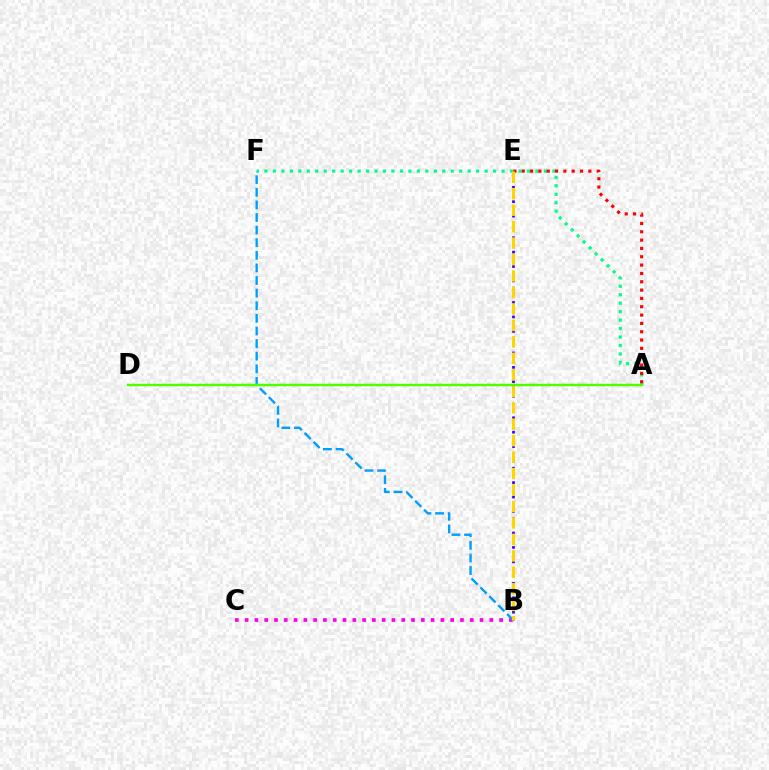{('B', 'E'): [{'color': '#3700ff', 'line_style': 'dotted', 'thickness': 1.96}, {'color': '#ffd500', 'line_style': 'dashed', 'thickness': 2.24}], ('A', 'F'): [{'color': '#00ff86', 'line_style': 'dotted', 'thickness': 2.3}], ('B', 'C'): [{'color': '#ff00ed', 'line_style': 'dotted', 'thickness': 2.66}], ('B', 'F'): [{'color': '#009eff', 'line_style': 'dashed', 'thickness': 1.71}], ('A', 'E'): [{'color': '#ff0000', 'line_style': 'dotted', 'thickness': 2.26}], ('A', 'D'): [{'color': '#4fff00', 'line_style': 'solid', 'thickness': 1.78}]}